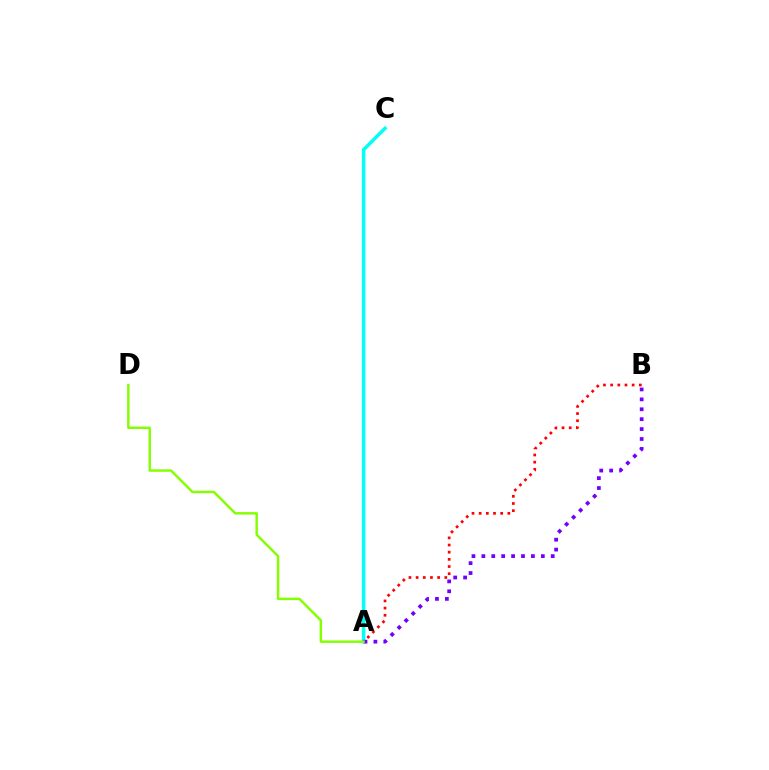{('A', 'C'): [{'color': '#00fff6', 'line_style': 'solid', 'thickness': 2.51}], ('A', 'B'): [{'color': '#ff0000', 'line_style': 'dotted', 'thickness': 1.95}, {'color': '#7200ff', 'line_style': 'dotted', 'thickness': 2.69}], ('A', 'D'): [{'color': '#84ff00', 'line_style': 'solid', 'thickness': 1.76}]}